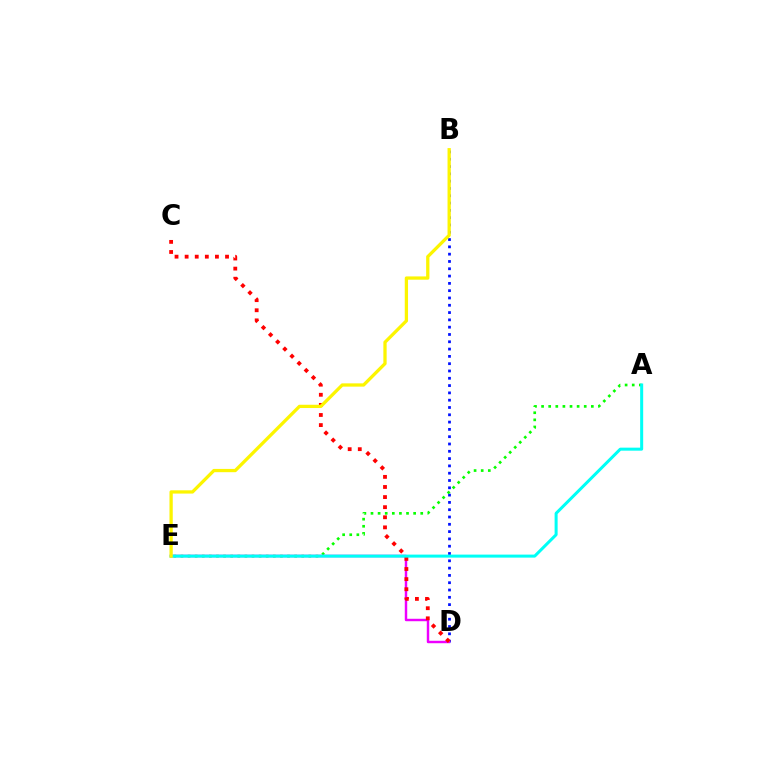{('B', 'D'): [{'color': '#0010ff', 'line_style': 'dotted', 'thickness': 1.98}], ('A', 'E'): [{'color': '#08ff00', 'line_style': 'dotted', 'thickness': 1.93}, {'color': '#00fff6', 'line_style': 'solid', 'thickness': 2.17}], ('D', 'E'): [{'color': '#ee00ff', 'line_style': 'solid', 'thickness': 1.76}], ('C', 'D'): [{'color': '#ff0000', 'line_style': 'dotted', 'thickness': 2.74}], ('B', 'E'): [{'color': '#fcf500', 'line_style': 'solid', 'thickness': 2.36}]}